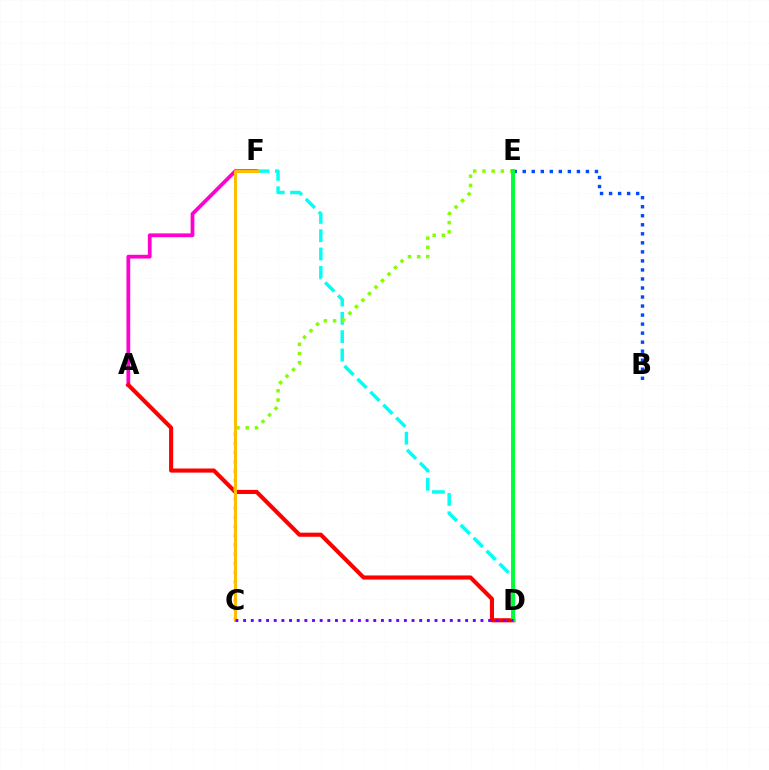{('A', 'F'): [{'color': '#ff00cf', 'line_style': 'solid', 'thickness': 2.71}], ('A', 'D'): [{'color': '#ff0000', 'line_style': 'solid', 'thickness': 2.95}], ('D', 'F'): [{'color': '#00fff6', 'line_style': 'dashed', 'thickness': 2.49}], ('C', 'E'): [{'color': '#84ff00', 'line_style': 'dotted', 'thickness': 2.51}], ('B', 'E'): [{'color': '#004bff', 'line_style': 'dotted', 'thickness': 2.45}], ('C', 'F'): [{'color': '#ffbd00', 'line_style': 'solid', 'thickness': 2.14}], ('D', 'E'): [{'color': '#00ff39', 'line_style': 'solid', 'thickness': 2.84}], ('C', 'D'): [{'color': '#7200ff', 'line_style': 'dotted', 'thickness': 2.08}]}